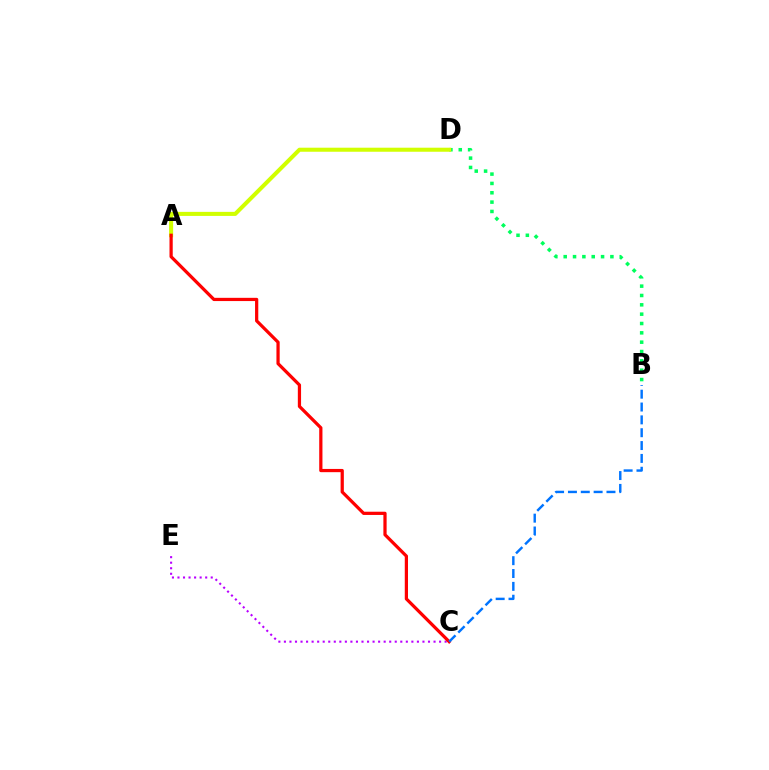{('B', 'D'): [{'color': '#00ff5c', 'line_style': 'dotted', 'thickness': 2.54}], ('C', 'E'): [{'color': '#b900ff', 'line_style': 'dotted', 'thickness': 1.51}], ('A', 'D'): [{'color': '#d1ff00', 'line_style': 'solid', 'thickness': 2.92}], ('A', 'C'): [{'color': '#ff0000', 'line_style': 'solid', 'thickness': 2.33}], ('B', 'C'): [{'color': '#0074ff', 'line_style': 'dashed', 'thickness': 1.75}]}